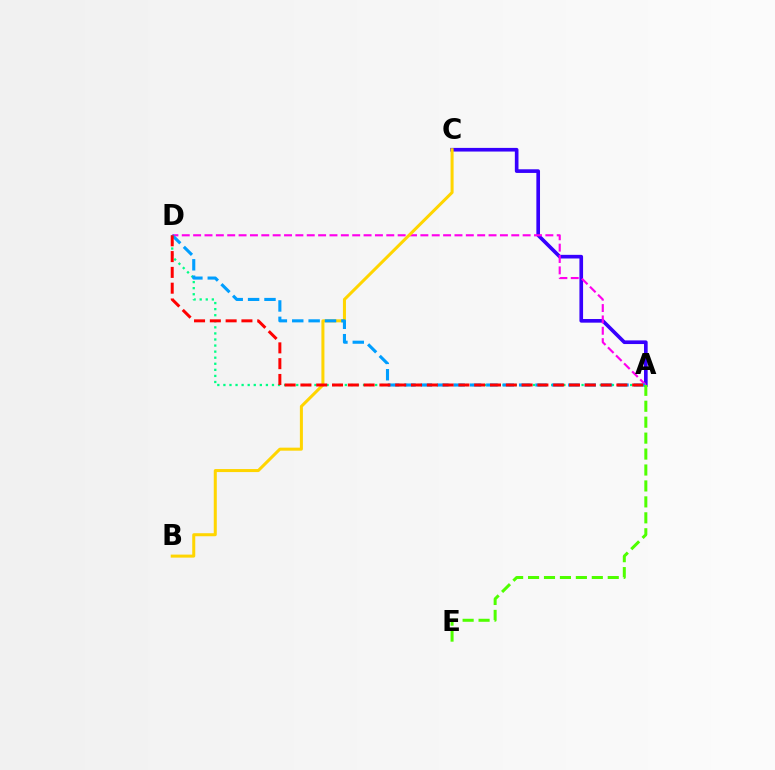{('A', 'D'): [{'color': '#00ff86', 'line_style': 'dotted', 'thickness': 1.65}, {'color': '#ff00ed', 'line_style': 'dashed', 'thickness': 1.54}, {'color': '#009eff', 'line_style': 'dashed', 'thickness': 2.23}, {'color': '#ff0000', 'line_style': 'dashed', 'thickness': 2.15}], ('A', 'C'): [{'color': '#3700ff', 'line_style': 'solid', 'thickness': 2.63}], ('B', 'C'): [{'color': '#ffd500', 'line_style': 'solid', 'thickness': 2.18}], ('A', 'E'): [{'color': '#4fff00', 'line_style': 'dashed', 'thickness': 2.17}]}